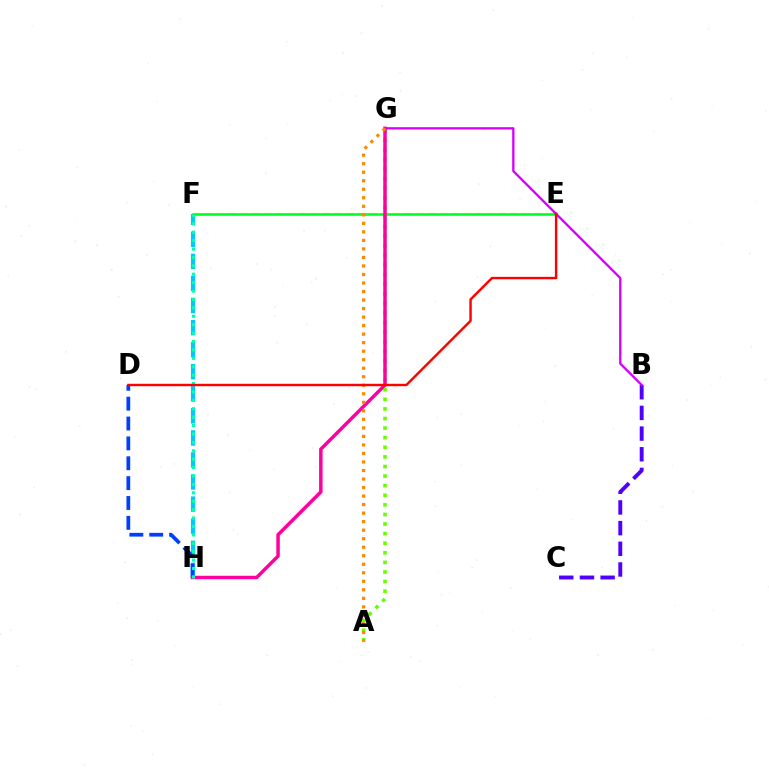{('B', 'C'): [{'color': '#4f00ff', 'line_style': 'dashed', 'thickness': 2.81}], ('A', 'G'): [{'color': '#66ff00', 'line_style': 'dotted', 'thickness': 2.61}, {'color': '#ff8800', 'line_style': 'dotted', 'thickness': 2.32}], ('E', 'F'): [{'color': '#eeff00', 'line_style': 'dashed', 'thickness': 1.59}, {'color': '#00ff27', 'line_style': 'solid', 'thickness': 1.87}], ('F', 'H'): [{'color': '#00c7ff', 'line_style': 'dashed', 'thickness': 3.0}, {'color': '#00ffaf', 'line_style': 'dotted', 'thickness': 2.28}], ('D', 'H'): [{'color': '#003fff', 'line_style': 'dashed', 'thickness': 2.7}], ('G', 'H'): [{'color': '#ff00a0', 'line_style': 'solid', 'thickness': 2.5}], ('B', 'G'): [{'color': '#d600ff', 'line_style': 'solid', 'thickness': 1.68}], ('D', 'E'): [{'color': '#ff0000', 'line_style': 'solid', 'thickness': 1.75}]}